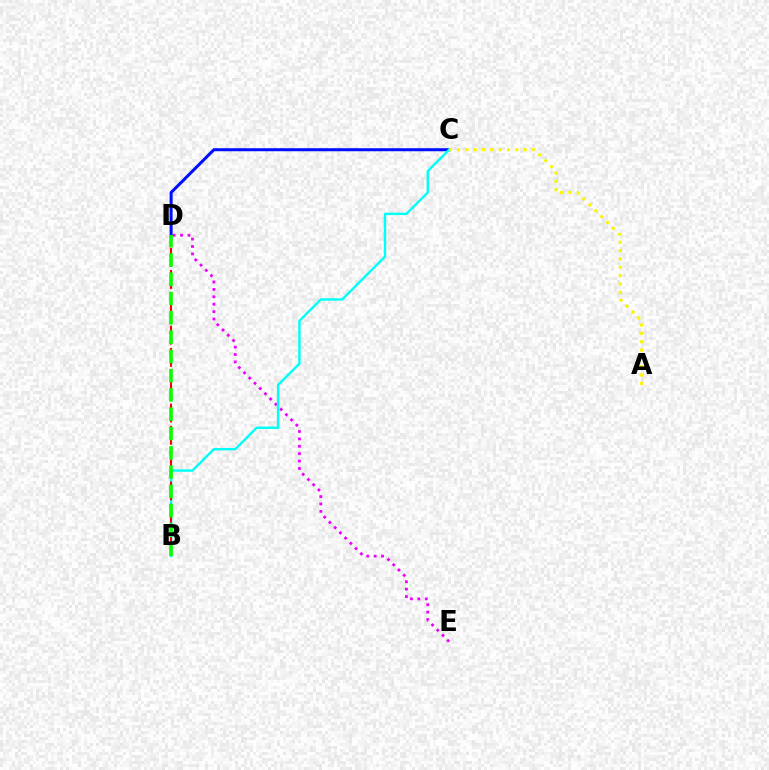{('C', 'D'): [{'color': '#0010ff', 'line_style': 'solid', 'thickness': 2.19}], ('D', 'E'): [{'color': '#ee00ff', 'line_style': 'dotted', 'thickness': 2.01}], ('B', 'C'): [{'color': '#00fff6', 'line_style': 'solid', 'thickness': 1.74}], ('A', 'C'): [{'color': '#fcf500', 'line_style': 'dotted', 'thickness': 2.26}], ('B', 'D'): [{'color': '#ff0000', 'line_style': 'dashed', 'thickness': 1.51}, {'color': '#08ff00', 'line_style': 'dashed', 'thickness': 2.62}]}